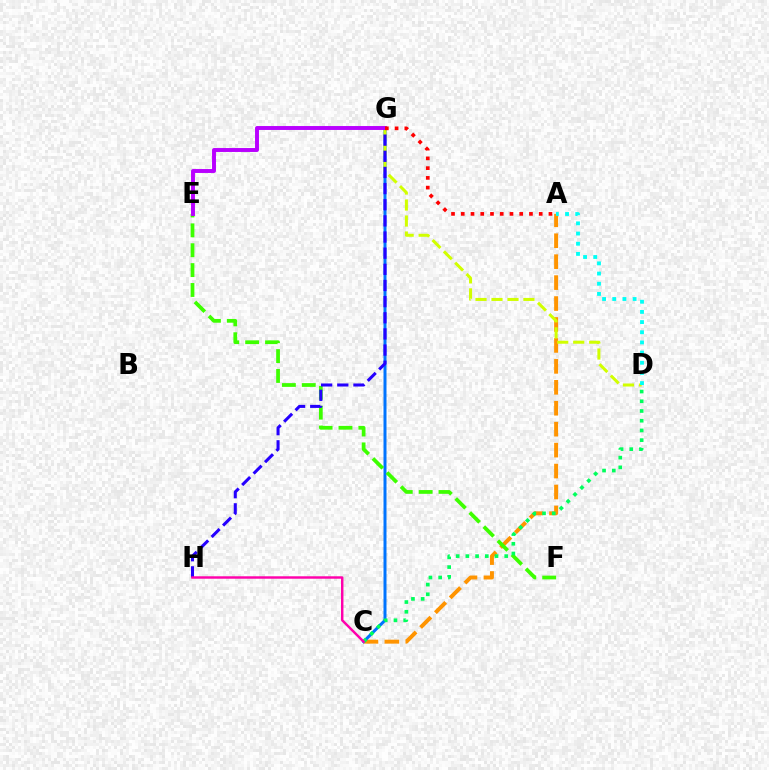{('A', 'C'): [{'color': '#ff9400', 'line_style': 'dashed', 'thickness': 2.84}], ('C', 'G'): [{'color': '#0074ff', 'line_style': 'solid', 'thickness': 2.16}], ('D', 'G'): [{'color': '#d1ff00', 'line_style': 'dashed', 'thickness': 2.17}], ('E', 'F'): [{'color': '#3dff00', 'line_style': 'dashed', 'thickness': 2.7}], ('G', 'H'): [{'color': '#2500ff', 'line_style': 'dashed', 'thickness': 2.19}], ('E', 'G'): [{'color': '#b900ff', 'line_style': 'solid', 'thickness': 2.82}], ('A', 'D'): [{'color': '#00fff6', 'line_style': 'dotted', 'thickness': 2.76}], ('C', 'D'): [{'color': '#00ff5c', 'line_style': 'dotted', 'thickness': 2.64}], ('A', 'G'): [{'color': '#ff0000', 'line_style': 'dotted', 'thickness': 2.65}], ('C', 'H'): [{'color': '#ff00ac', 'line_style': 'solid', 'thickness': 1.76}]}